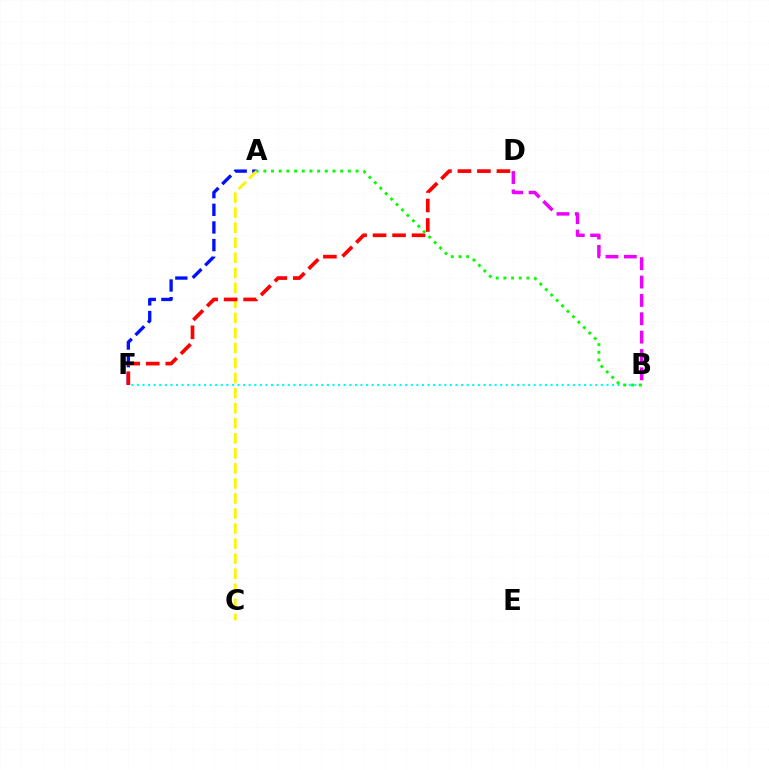{('B', 'F'): [{'color': '#00fff6', 'line_style': 'dotted', 'thickness': 1.52}], ('A', 'F'): [{'color': '#0010ff', 'line_style': 'dashed', 'thickness': 2.4}], ('A', 'C'): [{'color': '#fcf500', 'line_style': 'dashed', 'thickness': 2.04}], ('D', 'F'): [{'color': '#ff0000', 'line_style': 'dashed', 'thickness': 2.65}], ('A', 'B'): [{'color': '#08ff00', 'line_style': 'dotted', 'thickness': 2.09}], ('B', 'D'): [{'color': '#ee00ff', 'line_style': 'dashed', 'thickness': 2.49}]}